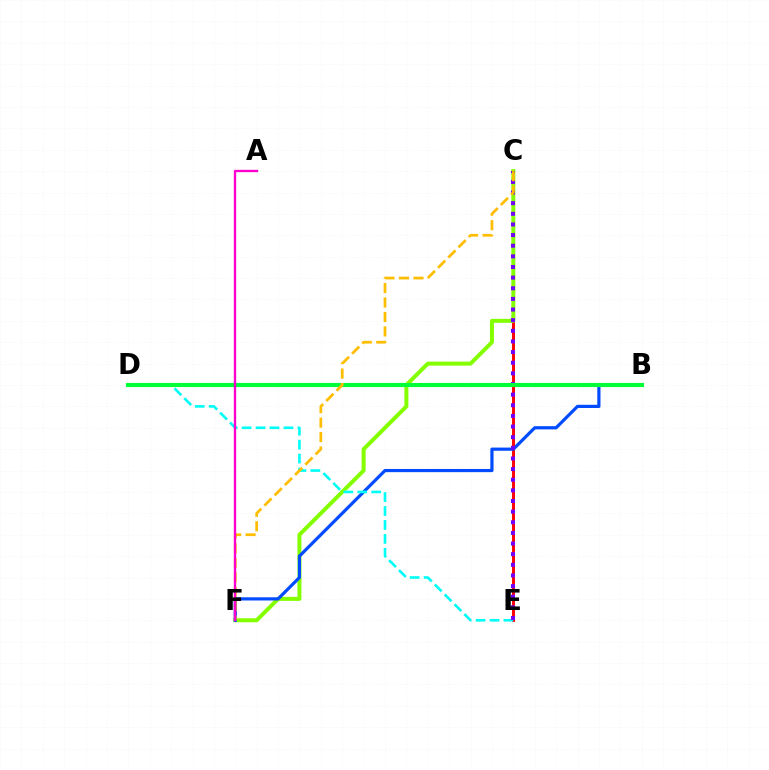{('C', 'E'): [{'color': '#ff0000', 'line_style': 'solid', 'thickness': 2.12}, {'color': '#7200ff', 'line_style': 'dotted', 'thickness': 2.89}], ('C', 'F'): [{'color': '#84ff00', 'line_style': 'solid', 'thickness': 2.88}, {'color': '#ffbd00', 'line_style': 'dashed', 'thickness': 1.97}], ('B', 'F'): [{'color': '#004bff', 'line_style': 'solid', 'thickness': 2.3}], ('D', 'E'): [{'color': '#00fff6', 'line_style': 'dashed', 'thickness': 1.89}], ('B', 'D'): [{'color': '#00ff39', 'line_style': 'solid', 'thickness': 2.98}], ('A', 'F'): [{'color': '#ff00cf', 'line_style': 'solid', 'thickness': 1.69}]}